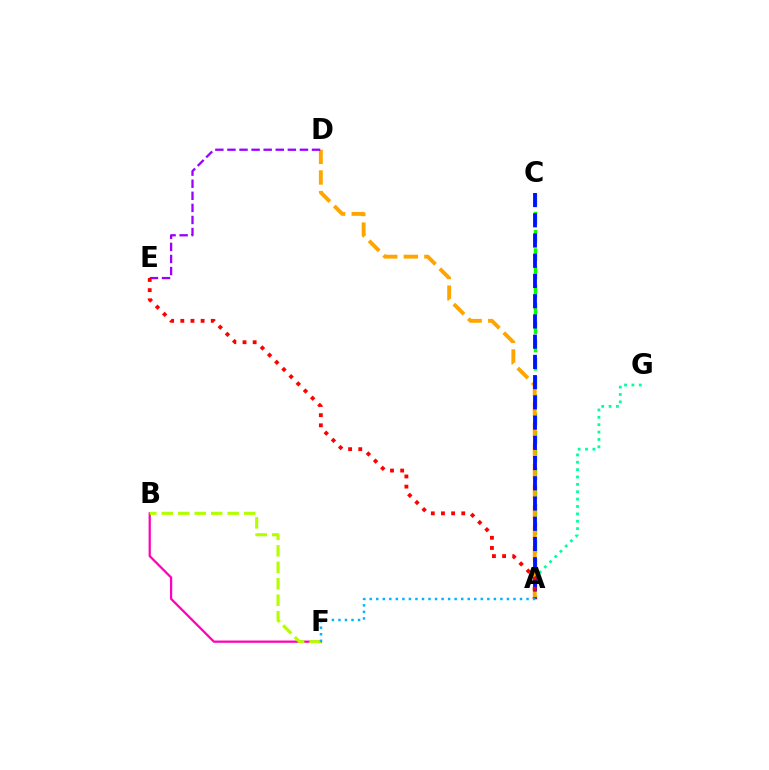{('A', 'C'): [{'color': '#08ff00', 'line_style': 'dashed', 'thickness': 2.48}, {'color': '#0010ff', 'line_style': 'dashed', 'thickness': 2.75}], ('A', 'G'): [{'color': '#00ff9d', 'line_style': 'dotted', 'thickness': 2.0}], ('A', 'D'): [{'color': '#ffa500', 'line_style': 'dashed', 'thickness': 2.8}], ('D', 'E'): [{'color': '#9b00ff', 'line_style': 'dashed', 'thickness': 1.64}], ('B', 'F'): [{'color': '#ff00bd', 'line_style': 'solid', 'thickness': 1.62}, {'color': '#b3ff00', 'line_style': 'dashed', 'thickness': 2.24}], ('A', 'E'): [{'color': '#ff0000', 'line_style': 'dotted', 'thickness': 2.76}], ('A', 'F'): [{'color': '#00b5ff', 'line_style': 'dotted', 'thickness': 1.78}]}